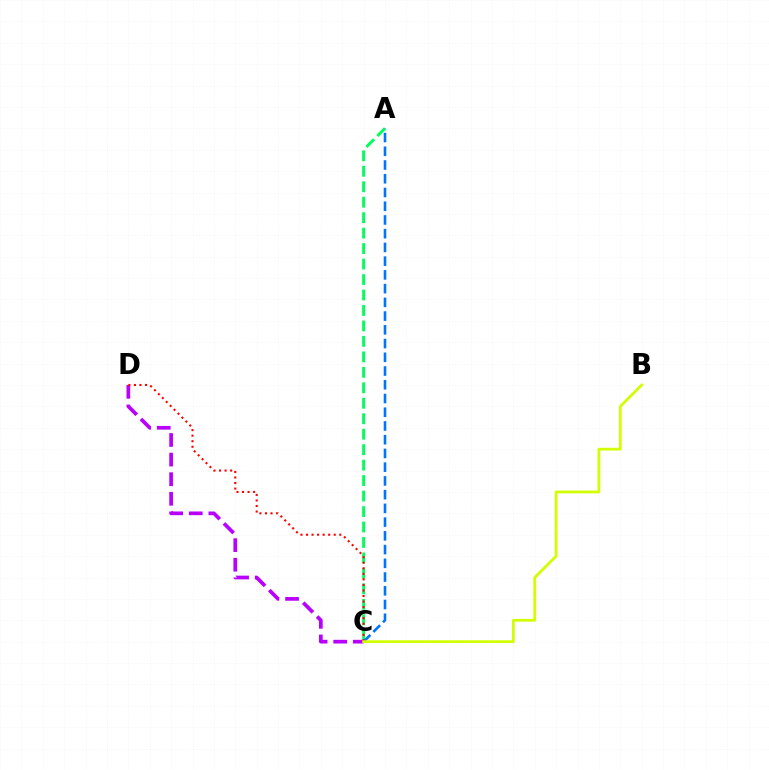{('A', 'C'): [{'color': '#00ff5c', 'line_style': 'dashed', 'thickness': 2.1}, {'color': '#0074ff', 'line_style': 'dashed', 'thickness': 1.87}], ('C', 'D'): [{'color': '#b900ff', 'line_style': 'dashed', 'thickness': 2.66}, {'color': '#ff0000', 'line_style': 'dotted', 'thickness': 1.51}], ('B', 'C'): [{'color': '#d1ff00', 'line_style': 'solid', 'thickness': 1.98}]}